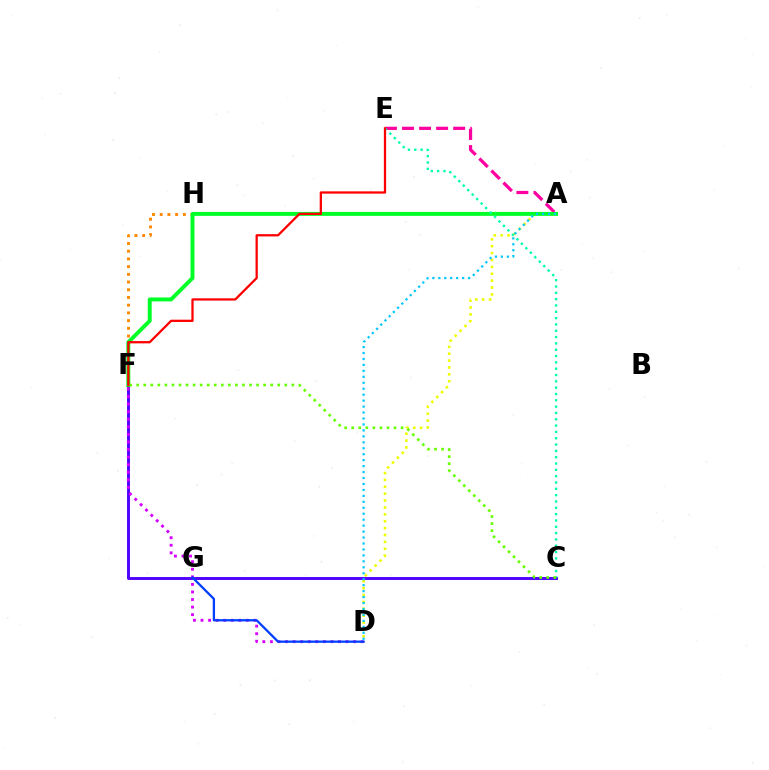{('C', 'F'): [{'color': '#4f00ff', 'line_style': 'solid', 'thickness': 2.1}, {'color': '#66ff00', 'line_style': 'dotted', 'thickness': 1.92}], ('A', 'E'): [{'color': '#ff00a0', 'line_style': 'dashed', 'thickness': 2.32}], ('F', 'H'): [{'color': '#ff8800', 'line_style': 'dotted', 'thickness': 2.1}], ('A', 'D'): [{'color': '#eeff00', 'line_style': 'dotted', 'thickness': 1.87}, {'color': '#00c7ff', 'line_style': 'dotted', 'thickness': 1.62}], ('A', 'F'): [{'color': '#00ff27', 'line_style': 'solid', 'thickness': 2.83}], ('C', 'E'): [{'color': '#00ffaf', 'line_style': 'dotted', 'thickness': 1.72}], ('D', 'F'): [{'color': '#d600ff', 'line_style': 'dotted', 'thickness': 2.06}], ('D', 'G'): [{'color': '#003fff', 'line_style': 'solid', 'thickness': 1.64}], ('E', 'F'): [{'color': '#ff0000', 'line_style': 'solid', 'thickness': 1.64}]}